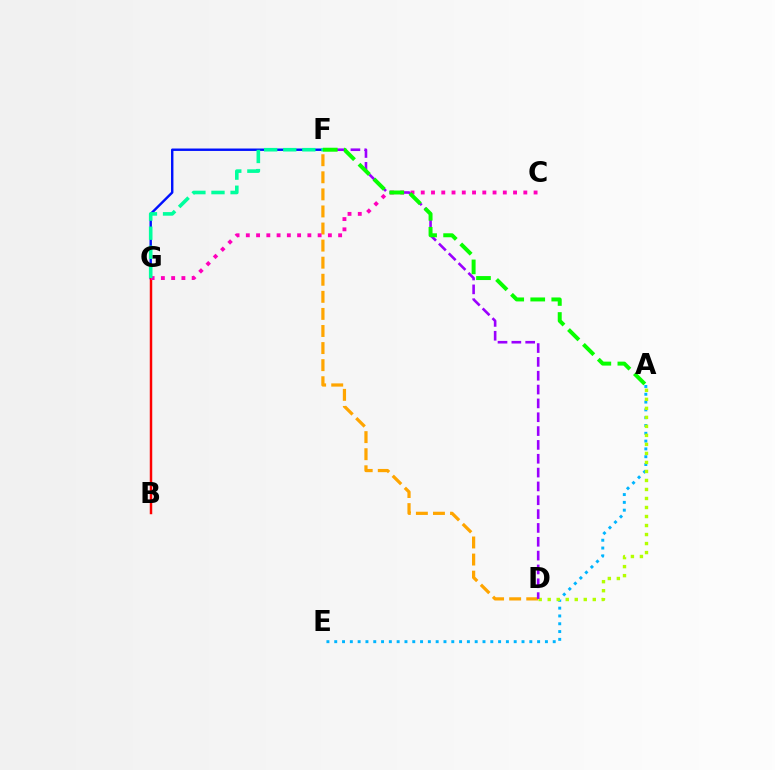{('D', 'F'): [{'color': '#ffa500', 'line_style': 'dashed', 'thickness': 2.32}, {'color': '#9b00ff', 'line_style': 'dashed', 'thickness': 1.88}], ('A', 'E'): [{'color': '#00b5ff', 'line_style': 'dotted', 'thickness': 2.12}], ('F', 'G'): [{'color': '#0010ff', 'line_style': 'solid', 'thickness': 1.74}, {'color': '#00ff9d', 'line_style': 'dashed', 'thickness': 2.59}], ('A', 'D'): [{'color': '#b3ff00', 'line_style': 'dotted', 'thickness': 2.45}], ('B', 'G'): [{'color': '#ff0000', 'line_style': 'solid', 'thickness': 1.77}], ('C', 'G'): [{'color': '#ff00bd', 'line_style': 'dotted', 'thickness': 2.79}], ('A', 'F'): [{'color': '#08ff00', 'line_style': 'dashed', 'thickness': 2.86}]}